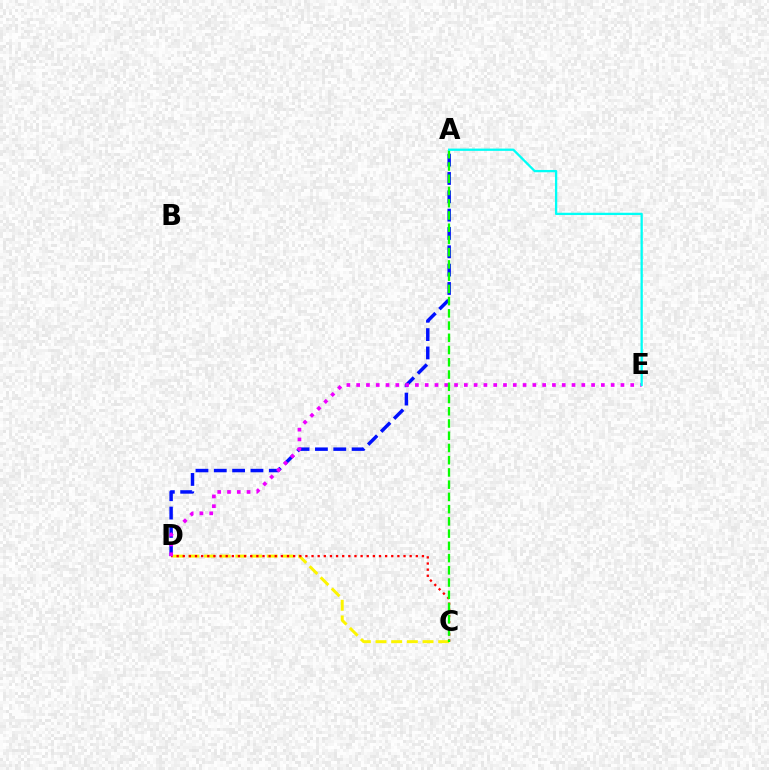{('A', 'D'): [{'color': '#0010ff', 'line_style': 'dashed', 'thickness': 2.49}], ('C', 'D'): [{'color': '#fcf500', 'line_style': 'dashed', 'thickness': 2.13}, {'color': '#ff0000', 'line_style': 'dotted', 'thickness': 1.67}], ('D', 'E'): [{'color': '#ee00ff', 'line_style': 'dotted', 'thickness': 2.66}], ('A', 'C'): [{'color': '#08ff00', 'line_style': 'dashed', 'thickness': 1.66}], ('A', 'E'): [{'color': '#00fff6', 'line_style': 'solid', 'thickness': 1.65}]}